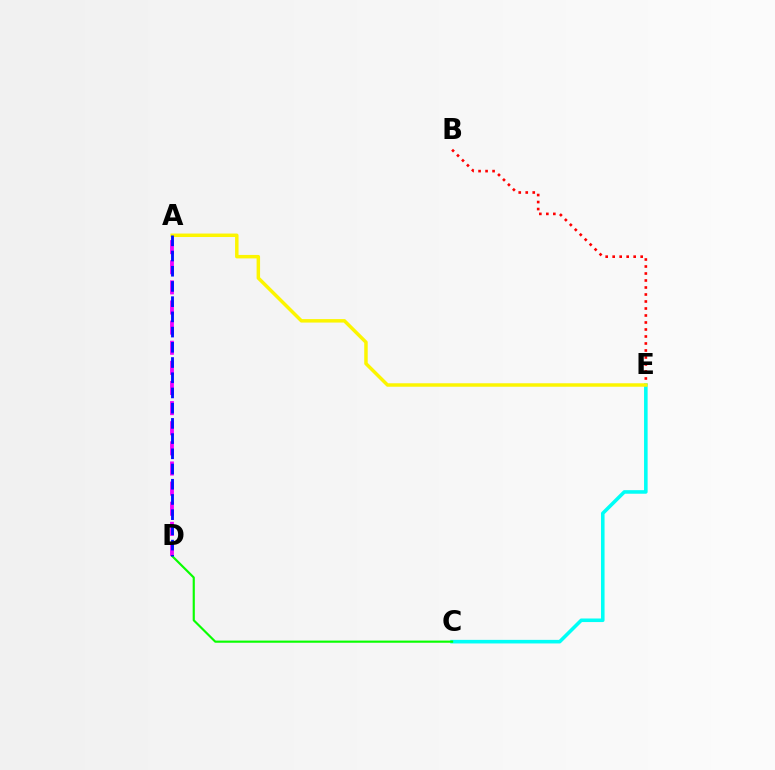{('C', 'E'): [{'color': '#00fff6', 'line_style': 'solid', 'thickness': 2.57}], ('B', 'E'): [{'color': '#ff0000', 'line_style': 'dotted', 'thickness': 1.9}], ('A', 'E'): [{'color': '#fcf500', 'line_style': 'solid', 'thickness': 2.5}], ('A', 'D'): [{'color': '#ee00ff', 'line_style': 'dashed', 'thickness': 2.73}, {'color': '#0010ff', 'line_style': 'dashed', 'thickness': 2.07}], ('C', 'D'): [{'color': '#08ff00', 'line_style': 'solid', 'thickness': 1.55}]}